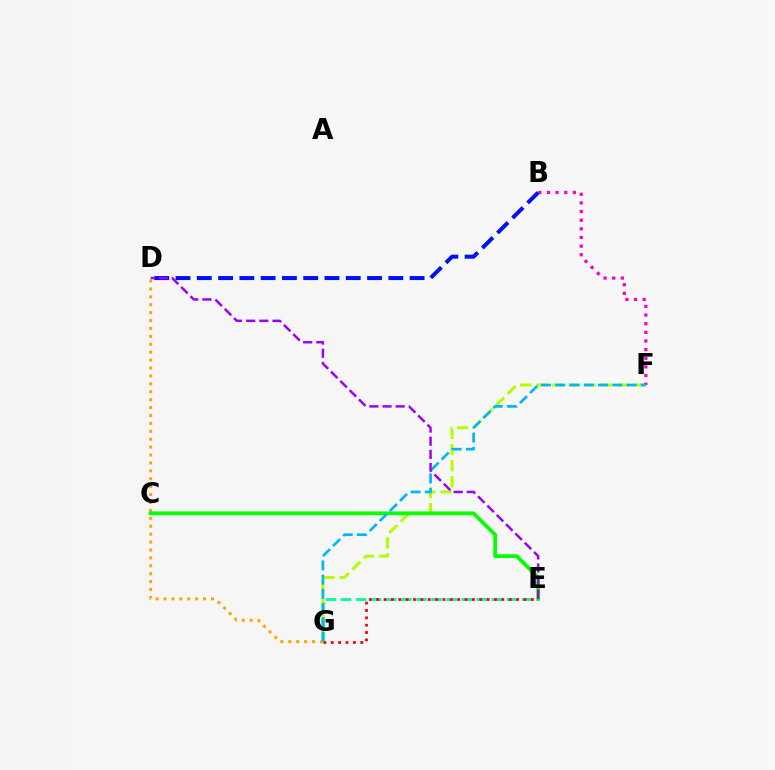{('E', 'G'): [{'color': '#00ff9d', 'line_style': 'dashed', 'thickness': 2.05}, {'color': '#ff0000', 'line_style': 'dotted', 'thickness': 2.0}], ('D', 'G'): [{'color': '#ffa500', 'line_style': 'dotted', 'thickness': 2.15}], ('F', 'G'): [{'color': '#b3ff00', 'line_style': 'dashed', 'thickness': 2.19}, {'color': '#00b5ff', 'line_style': 'dashed', 'thickness': 1.94}], ('C', 'E'): [{'color': '#08ff00', 'line_style': 'solid', 'thickness': 2.73}], ('B', 'F'): [{'color': '#ff00bd', 'line_style': 'dotted', 'thickness': 2.35}], ('B', 'D'): [{'color': '#0010ff', 'line_style': 'dashed', 'thickness': 2.89}], ('D', 'E'): [{'color': '#9b00ff', 'line_style': 'dashed', 'thickness': 1.79}]}